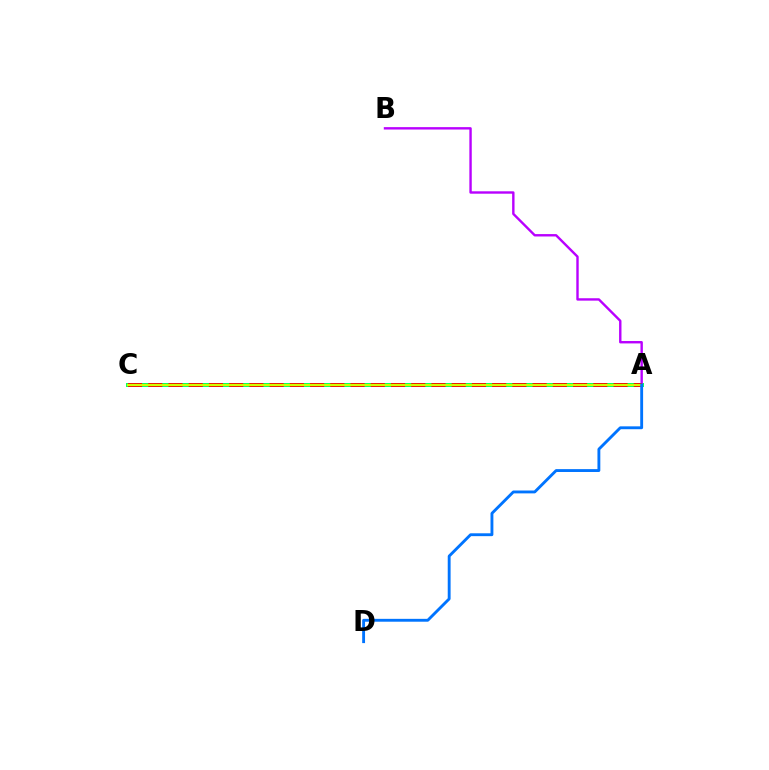{('A', 'C'): [{'color': '#00ff5c', 'line_style': 'solid', 'thickness': 2.85}, {'color': '#ff0000', 'line_style': 'dashed', 'thickness': 2.75}, {'color': '#d1ff00', 'line_style': 'solid', 'thickness': 1.51}], ('A', 'B'): [{'color': '#b900ff', 'line_style': 'solid', 'thickness': 1.72}], ('A', 'D'): [{'color': '#0074ff', 'line_style': 'solid', 'thickness': 2.06}]}